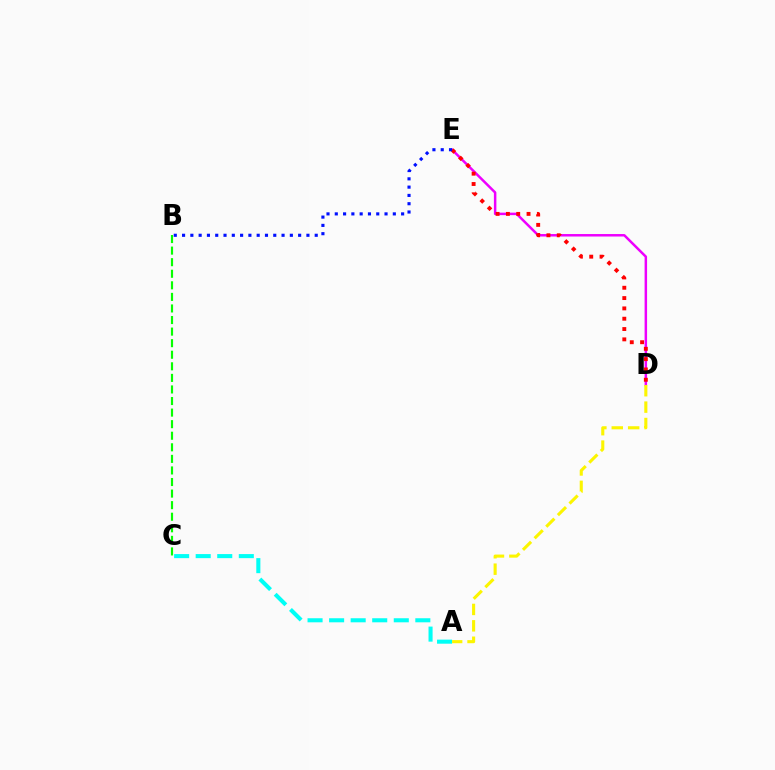{('A', 'C'): [{'color': '#00fff6', 'line_style': 'dashed', 'thickness': 2.93}], ('D', 'E'): [{'color': '#ee00ff', 'line_style': 'solid', 'thickness': 1.79}, {'color': '#ff0000', 'line_style': 'dotted', 'thickness': 2.8}], ('B', 'C'): [{'color': '#08ff00', 'line_style': 'dashed', 'thickness': 1.57}], ('A', 'D'): [{'color': '#fcf500', 'line_style': 'dashed', 'thickness': 2.23}], ('B', 'E'): [{'color': '#0010ff', 'line_style': 'dotted', 'thickness': 2.25}]}